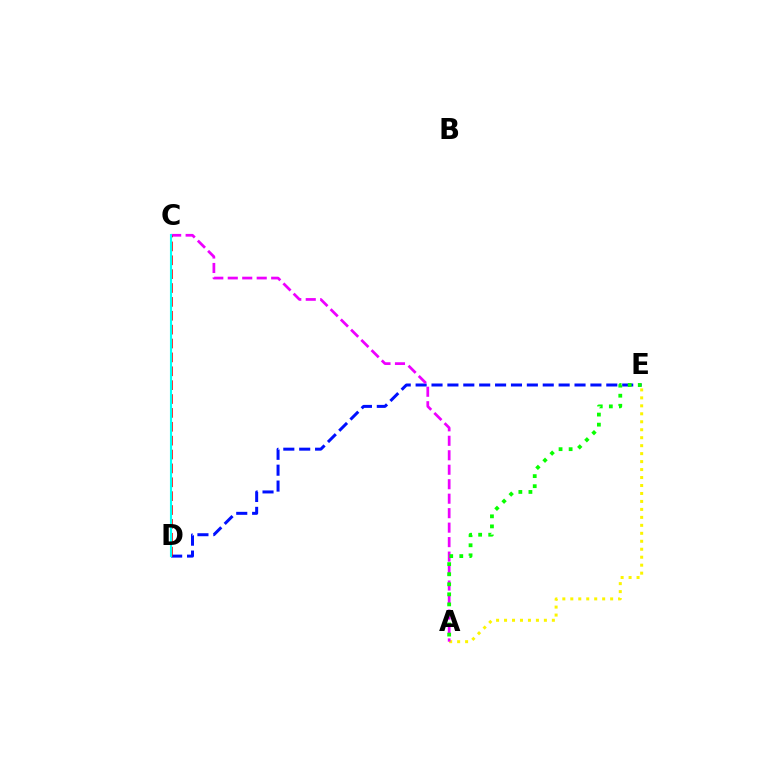{('A', 'E'): [{'color': '#fcf500', 'line_style': 'dotted', 'thickness': 2.16}, {'color': '#08ff00', 'line_style': 'dotted', 'thickness': 2.73}], ('D', 'E'): [{'color': '#0010ff', 'line_style': 'dashed', 'thickness': 2.16}], ('A', 'C'): [{'color': '#ee00ff', 'line_style': 'dashed', 'thickness': 1.97}], ('C', 'D'): [{'color': '#ff0000', 'line_style': 'dashed', 'thickness': 1.88}, {'color': '#00fff6', 'line_style': 'solid', 'thickness': 1.52}]}